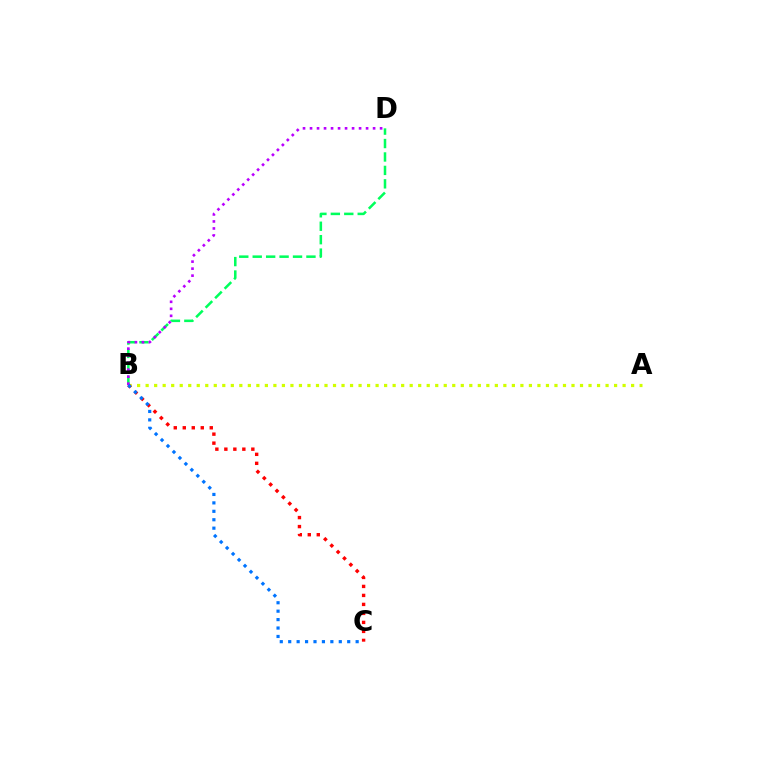{('A', 'B'): [{'color': '#d1ff00', 'line_style': 'dotted', 'thickness': 2.31}], ('B', 'D'): [{'color': '#00ff5c', 'line_style': 'dashed', 'thickness': 1.83}, {'color': '#b900ff', 'line_style': 'dotted', 'thickness': 1.9}], ('B', 'C'): [{'color': '#ff0000', 'line_style': 'dotted', 'thickness': 2.44}, {'color': '#0074ff', 'line_style': 'dotted', 'thickness': 2.29}]}